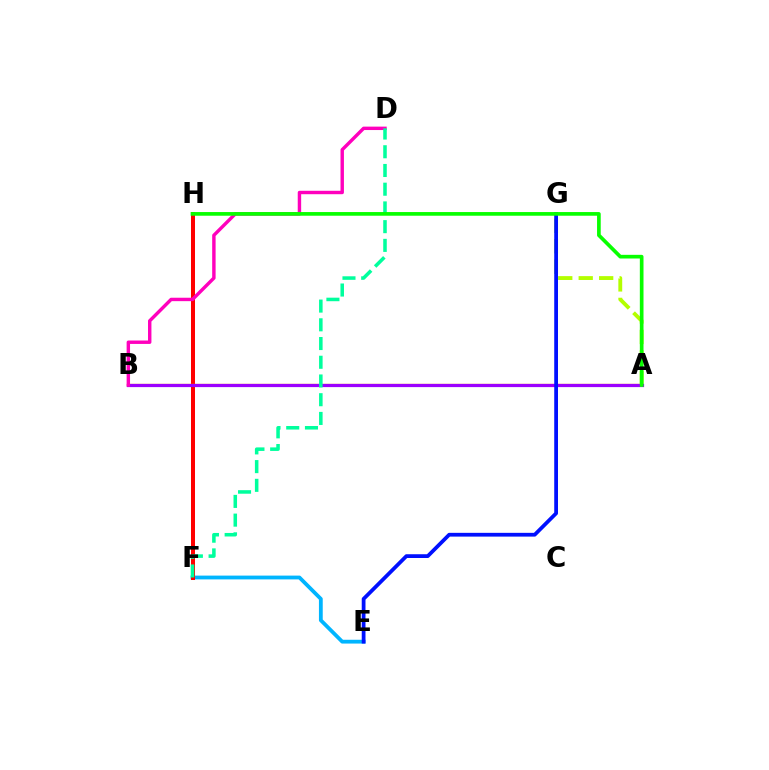{('E', 'F'): [{'color': '#00b5ff', 'line_style': 'solid', 'thickness': 2.73}], ('F', 'H'): [{'color': '#ff0000', 'line_style': 'solid', 'thickness': 2.89}], ('A', 'B'): [{'color': '#ffa500', 'line_style': 'solid', 'thickness': 1.66}, {'color': '#9b00ff', 'line_style': 'solid', 'thickness': 2.31}], ('A', 'G'): [{'color': '#b3ff00', 'line_style': 'dashed', 'thickness': 2.78}], ('B', 'D'): [{'color': '#ff00bd', 'line_style': 'solid', 'thickness': 2.46}], ('D', 'F'): [{'color': '#00ff9d', 'line_style': 'dashed', 'thickness': 2.54}], ('E', 'G'): [{'color': '#0010ff', 'line_style': 'solid', 'thickness': 2.71}], ('A', 'H'): [{'color': '#08ff00', 'line_style': 'solid', 'thickness': 2.64}]}